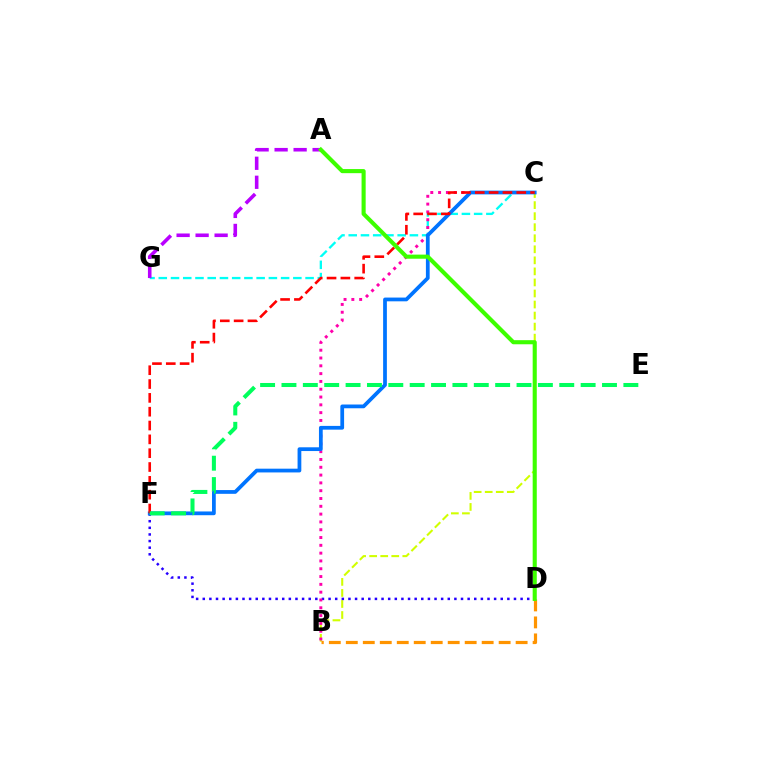{('C', 'G'): [{'color': '#00fff6', 'line_style': 'dashed', 'thickness': 1.66}], ('B', 'C'): [{'color': '#d1ff00', 'line_style': 'dashed', 'thickness': 1.5}, {'color': '#ff00ac', 'line_style': 'dotted', 'thickness': 2.12}], ('D', 'F'): [{'color': '#2500ff', 'line_style': 'dotted', 'thickness': 1.8}], ('A', 'G'): [{'color': '#b900ff', 'line_style': 'dashed', 'thickness': 2.58}], ('B', 'D'): [{'color': '#ff9400', 'line_style': 'dashed', 'thickness': 2.31}], ('C', 'F'): [{'color': '#0074ff', 'line_style': 'solid', 'thickness': 2.7}, {'color': '#ff0000', 'line_style': 'dashed', 'thickness': 1.88}], ('E', 'F'): [{'color': '#00ff5c', 'line_style': 'dashed', 'thickness': 2.9}], ('A', 'D'): [{'color': '#3dff00', 'line_style': 'solid', 'thickness': 2.95}]}